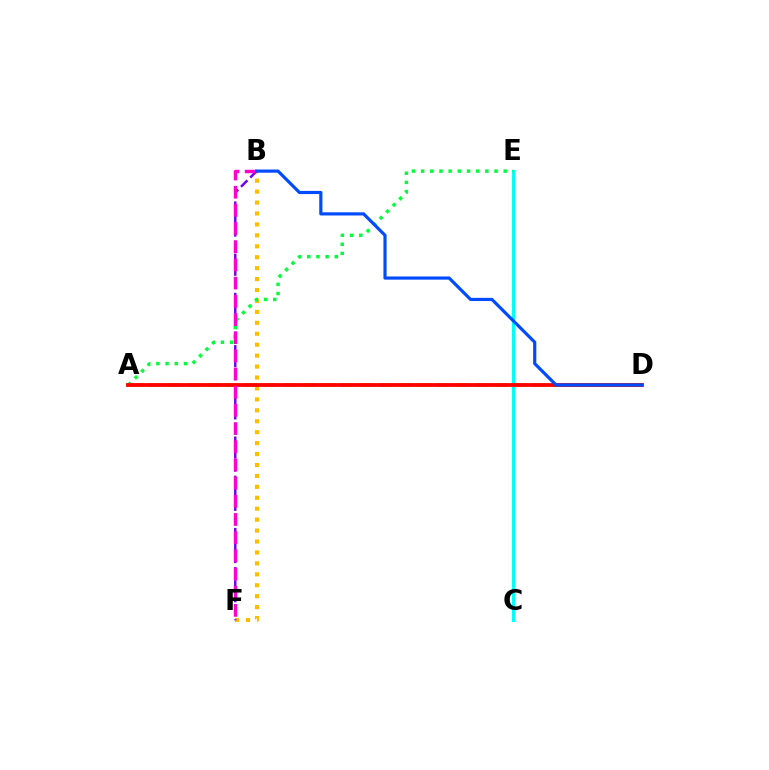{('C', 'E'): [{'color': '#00fff6', 'line_style': 'solid', 'thickness': 2.18}], ('A', 'D'): [{'color': '#84ff00', 'line_style': 'dashed', 'thickness': 2.61}, {'color': '#ff0000', 'line_style': 'solid', 'thickness': 2.74}], ('B', 'F'): [{'color': '#ffbd00', 'line_style': 'dotted', 'thickness': 2.97}, {'color': '#7200ff', 'line_style': 'dashed', 'thickness': 1.77}, {'color': '#ff00cf', 'line_style': 'dashed', 'thickness': 2.47}], ('A', 'E'): [{'color': '#00ff39', 'line_style': 'dotted', 'thickness': 2.49}], ('B', 'D'): [{'color': '#004bff', 'line_style': 'solid', 'thickness': 2.28}]}